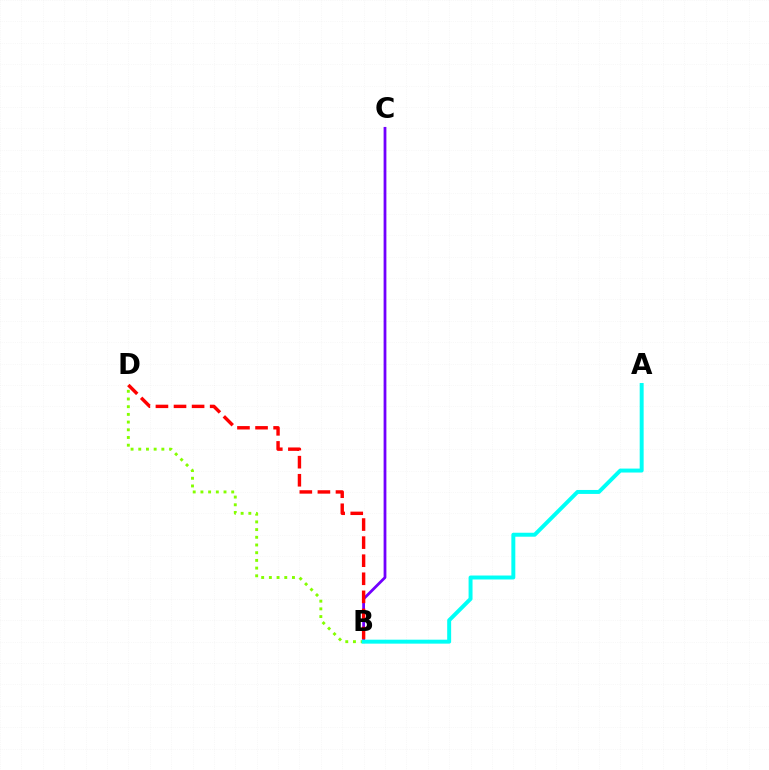{('B', 'C'): [{'color': '#7200ff', 'line_style': 'solid', 'thickness': 2.0}], ('B', 'D'): [{'color': '#ff0000', 'line_style': 'dashed', 'thickness': 2.46}, {'color': '#84ff00', 'line_style': 'dotted', 'thickness': 2.09}], ('A', 'B'): [{'color': '#00fff6', 'line_style': 'solid', 'thickness': 2.85}]}